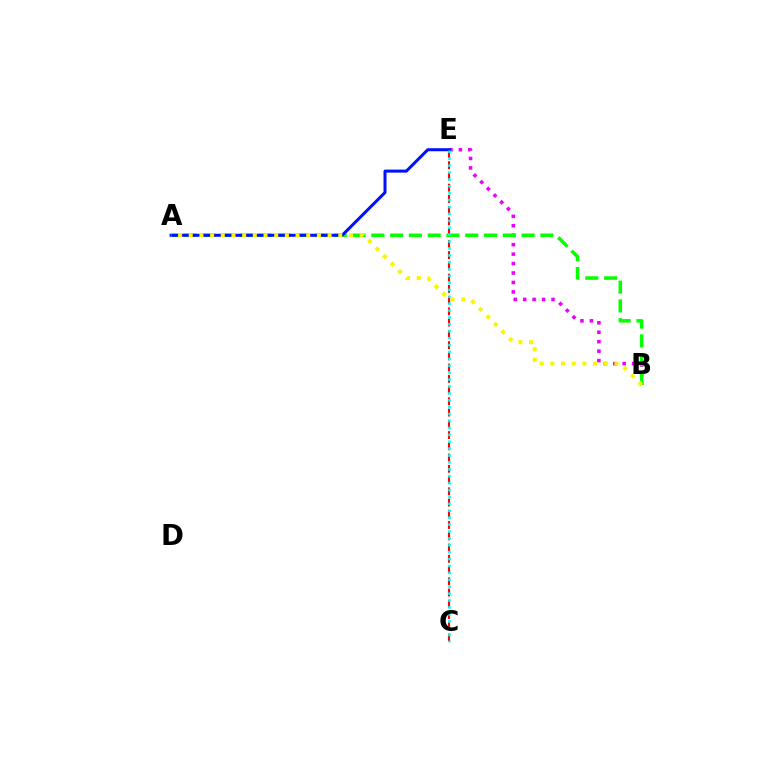{('C', 'E'): [{'color': '#ff0000', 'line_style': 'dashed', 'thickness': 1.53}, {'color': '#00fff6', 'line_style': 'dotted', 'thickness': 1.88}], ('B', 'E'): [{'color': '#ee00ff', 'line_style': 'dotted', 'thickness': 2.57}], ('A', 'B'): [{'color': '#08ff00', 'line_style': 'dashed', 'thickness': 2.55}, {'color': '#fcf500', 'line_style': 'dotted', 'thickness': 2.9}], ('A', 'E'): [{'color': '#0010ff', 'line_style': 'solid', 'thickness': 2.18}]}